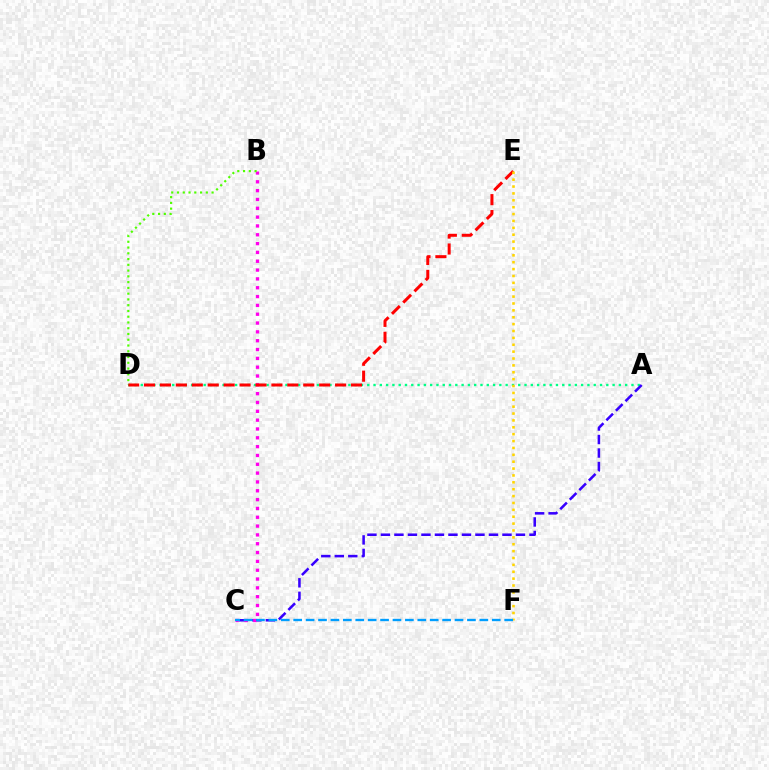{('A', 'D'): [{'color': '#00ff86', 'line_style': 'dotted', 'thickness': 1.71}], ('A', 'C'): [{'color': '#3700ff', 'line_style': 'dashed', 'thickness': 1.83}], ('B', 'C'): [{'color': '#ff00ed', 'line_style': 'dotted', 'thickness': 2.4}], ('B', 'D'): [{'color': '#4fff00', 'line_style': 'dotted', 'thickness': 1.57}], ('D', 'E'): [{'color': '#ff0000', 'line_style': 'dashed', 'thickness': 2.16}], ('E', 'F'): [{'color': '#ffd500', 'line_style': 'dotted', 'thickness': 1.87}], ('C', 'F'): [{'color': '#009eff', 'line_style': 'dashed', 'thickness': 1.69}]}